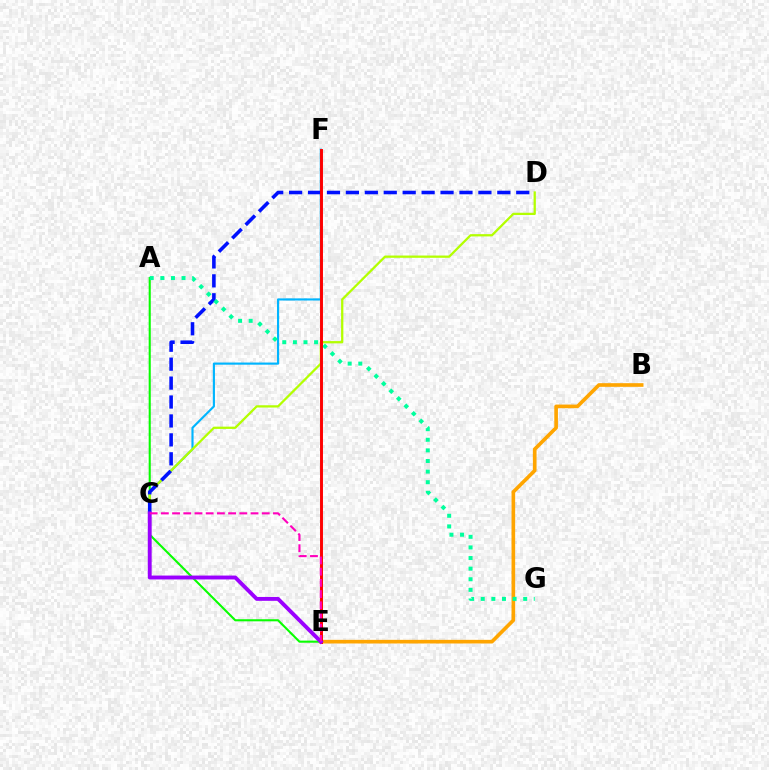{('C', 'F'): [{'color': '#00b5ff', 'line_style': 'solid', 'thickness': 1.54}], ('A', 'E'): [{'color': '#08ff00', 'line_style': 'solid', 'thickness': 1.5}], ('B', 'E'): [{'color': '#ffa500', 'line_style': 'solid', 'thickness': 2.63}], ('C', 'D'): [{'color': '#b3ff00', 'line_style': 'solid', 'thickness': 1.63}, {'color': '#0010ff', 'line_style': 'dashed', 'thickness': 2.57}], ('A', 'G'): [{'color': '#00ff9d', 'line_style': 'dotted', 'thickness': 2.88}], ('E', 'F'): [{'color': '#ff0000', 'line_style': 'solid', 'thickness': 2.12}], ('C', 'E'): [{'color': '#9b00ff', 'line_style': 'solid', 'thickness': 2.8}, {'color': '#ff00bd', 'line_style': 'dashed', 'thickness': 1.52}]}